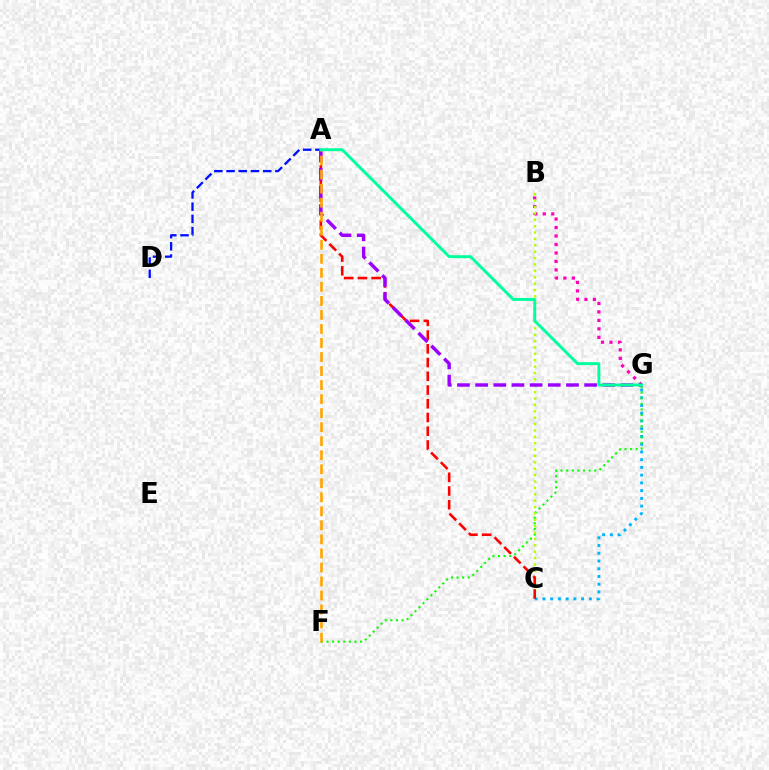{('C', 'G'): [{'color': '#00b5ff', 'line_style': 'dotted', 'thickness': 2.1}], ('F', 'G'): [{'color': '#08ff00', 'line_style': 'dotted', 'thickness': 1.52}], ('B', 'G'): [{'color': '#ff00bd', 'line_style': 'dotted', 'thickness': 2.3}], ('B', 'C'): [{'color': '#b3ff00', 'line_style': 'dotted', 'thickness': 1.73}], ('A', 'C'): [{'color': '#ff0000', 'line_style': 'dashed', 'thickness': 1.87}], ('A', 'G'): [{'color': '#9b00ff', 'line_style': 'dashed', 'thickness': 2.47}, {'color': '#00ff9d', 'line_style': 'solid', 'thickness': 2.11}], ('A', 'D'): [{'color': '#0010ff', 'line_style': 'dashed', 'thickness': 1.66}], ('A', 'F'): [{'color': '#ffa500', 'line_style': 'dashed', 'thickness': 1.91}]}